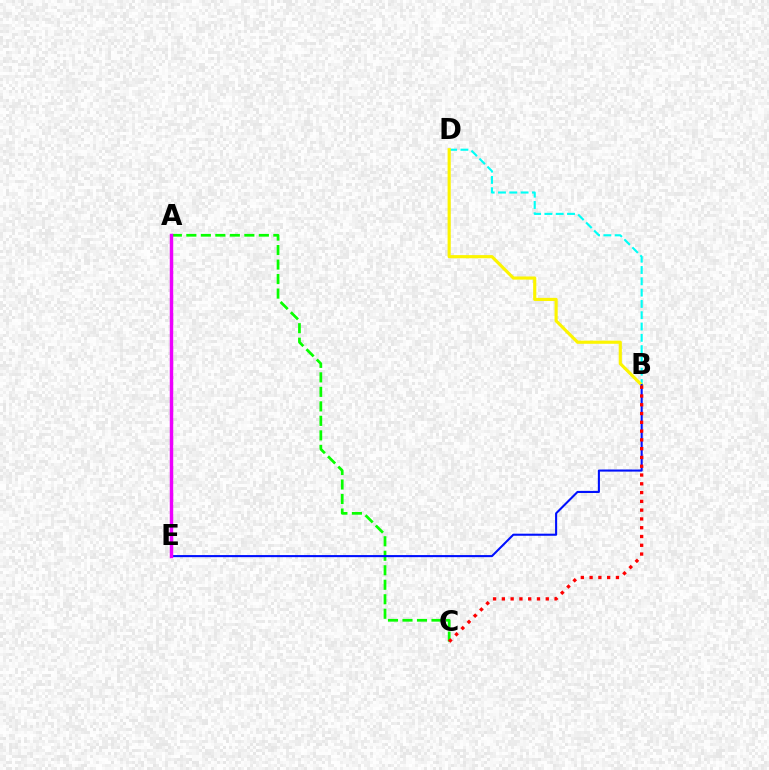{('B', 'D'): [{'color': '#00fff6', 'line_style': 'dashed', 'thickness': 1.54}, {'color': '#fcf500', 'line_style': 'solid', 'thickness': 2.27}], ('A', 'C'): [{'color': '#08ff00', 'line_style': 'dashed', 'thickness': 1.97}], ('B', 'E'): [{'color': '#0010ff', 'line_style': 'solid', 'thickness': 1.5}], ('B', 'C'): [{'color': '#ff0000', 'line_style': 'dotted', 'thickness': 2.39}], ('A', 'E'): [{'color': '#ee00ff', 'line_style': 'solid', 'thickness': 2.48}]}